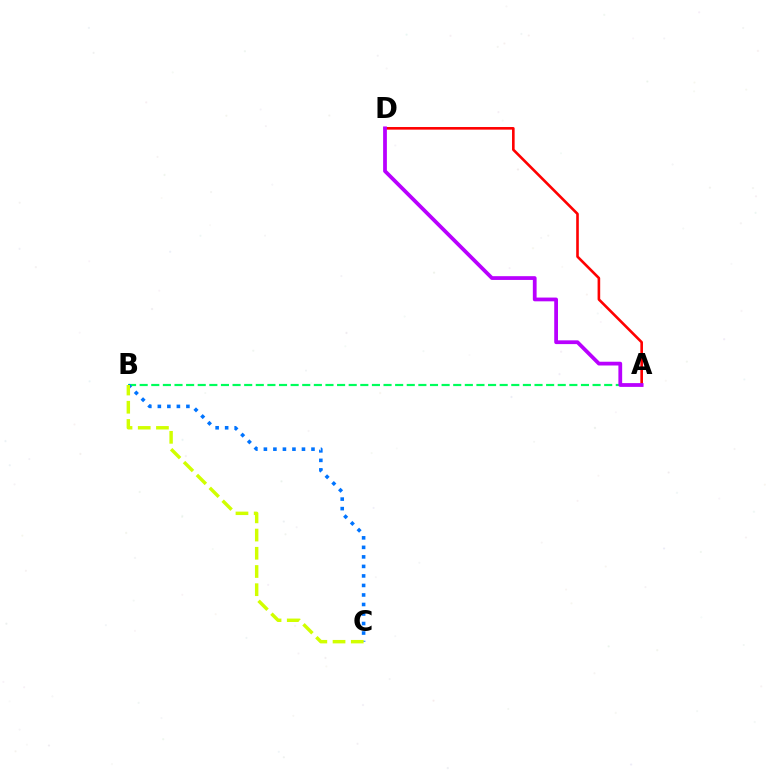{('A', 'B'): [{'color': '#00ff5c', 'line_style': 'dashed', 'thickness': 1.58}], ('B', 'C'): [{'color': '#0074ff', 'line_style': 'dotted', 'thickness': 2.59}, {'color': '#d1ff00', 'line_style': 'dashed', 'thickness': 2.47}], ('A', 'D'): [{'color': '#ff0000', 'line_style': 'solid', 'thickness': 1.88}, {'color': '#b900ff', 'line_style': 'solid', 'thickness': 2.71}]}